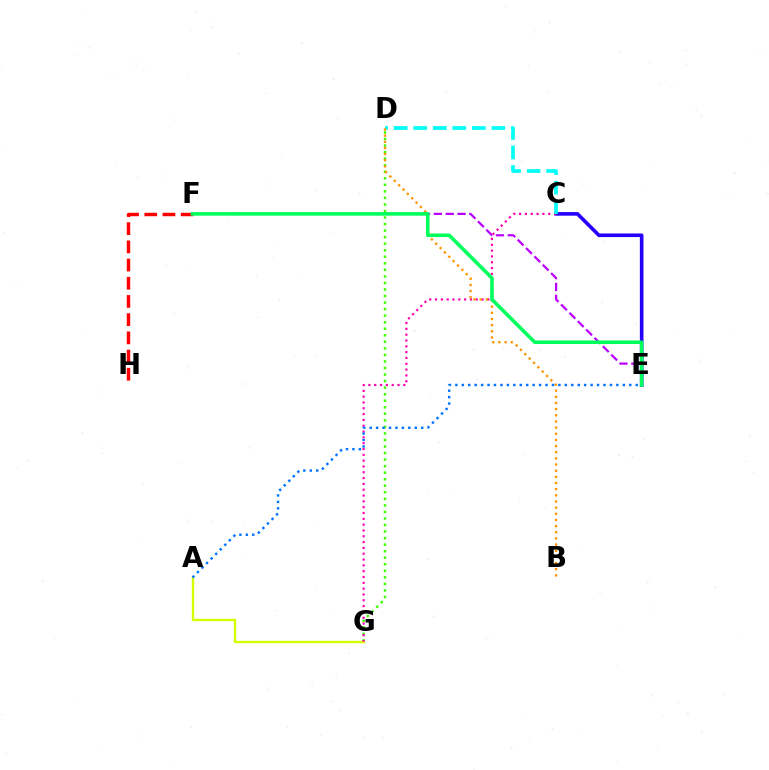{('D', 'G'): [{'color': '#3dff00', 'line_style': 'dotted', 'thickness': 1.78}], ('A', 'G'): [{'color': '#d1ff00', 'line_style': 'solid', 'thickness': 1.69}], ('C', 'E'): [{'color': '#2500ff', 'line_style': 'solid', 'thickness': 2.6}], ('C', 'G'): [{'color': '#ff00ac', 'line_style': 'dotted', 'thickness': 1.58}], ('C', 'D'): [{'color': '#00fff6', 'line_style': 'dashed', 'thickness': 2.65}], ('B', 'D'): [{'color': '#ff9400', 'line_style': 'dotted', 'thickness': 1.67}], ('E', 'F'): [{'color': '#b900ff', 'line_style': 'dashed', 'thickness': 1.61}, {'color': '#00ff5c', 'line_style': 'solid', 'thickness': 2.58}], ('A', 'E'): [{'color': '#0074ff', 'line_style': 'dotted', 'thickness': 1.75}], ('F', 'H'): [{'color': '#ff0000', 'line_style': 'dashed', 'thickness': 2.47}]}